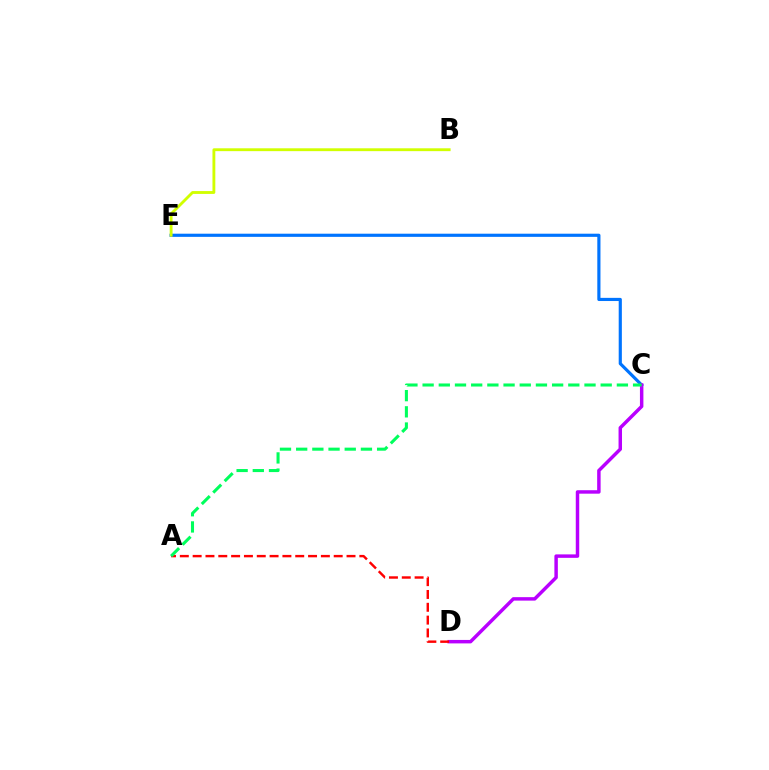{('C', 'E'): [{'color': '#0074ff', 'line_style': 'solid', 'thickness': 2.28}], ('C', 'D'): [{'color': '#b900ff', 'line_style': 'solid', 'thickness': 2.49}], ('B', 'E'): [{'color': '#d1ff00', 'line_style': 'solid', 'thickness': 2.06}], ('A', 'D'): [{'color': '#ff0000', 'line_style': 'dashed', 'thickness': 1.74}], ('A', 'C'): [{'color': '#00ff5c', 'line_style': 'dashed', 'thickness': 2.2}]}